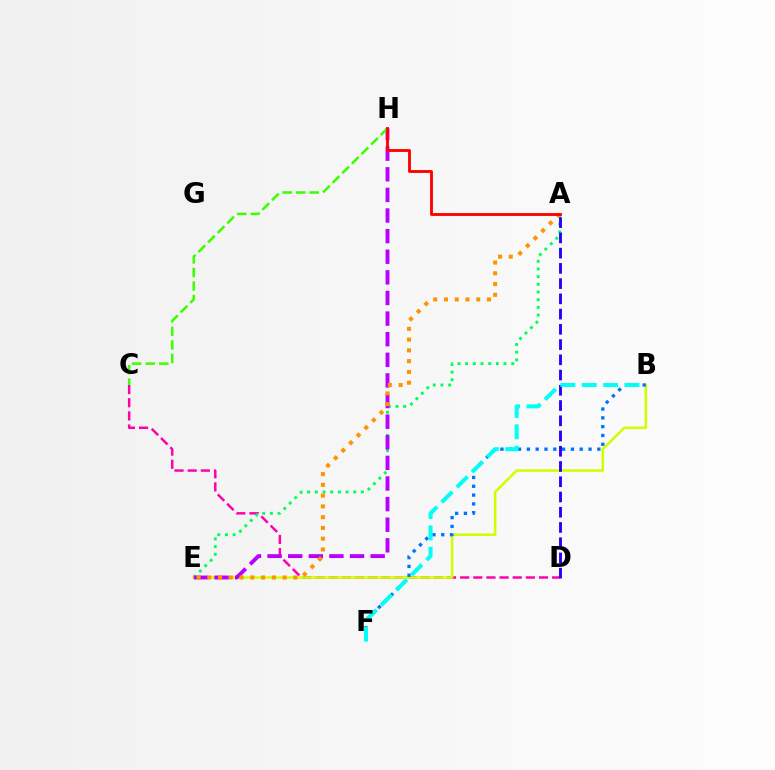{('C', 'D'): [{'color': '#ff00ac', 'line_style': 'dashed', 'thickness': 1.79}], ('A', 'E'): [{'color': '#00ff5c', 'line_style': 'dotted', 'thickness': 2.09}, {'color': '#ff9400', 'line_style': 'dotted', 'thickness': 2.92}], ('B', 'E'): [{'color': '#d1ff00', 'line_style': 'solid', 'thickness': 1.83}], ('E', 'H'): [{'color': '#b900ff', 'line_style': 'dashed', 'thickness': 2.8}], ('C', 'H'): [{'color': '#3dff00', 'line_style': 'dashed', 'thickness': 1.84}], ('B', 'F'): [{'color': '#0074ff', 'line_style': 'dotted', 'thickness': 2.39}, {'color': '#00fff6', 'line_style': 'dashed', 'thickness': 2.9}], ('A', 'D'): [{'color': '#2500ff', 'line_style': 'dashed', 'thickness': 2.07}], ('A', 'H'): [{'color': '#ff0000', 'line_style': 'solid', 'thickness': 2.06}]}